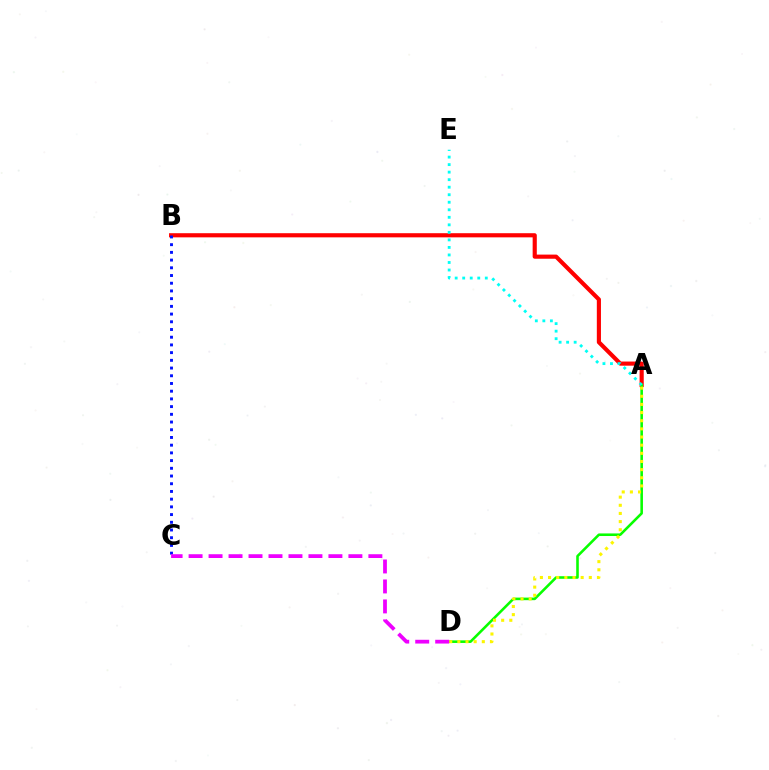{('A', 'B'): [{'color': '#ff0000', 'line_style': 'solid', 'thickness': 2.98}], ('B', 'C'): [{'color': '#0010ff', 'line_style': 'dotted', 'thickness': 2.1}], ('A', 'D'): [{'color': '#08ff00', 'line_style': 'solid', 'thickness': 1.86}, {'color': '#fcf500', 'line_style': 'dotted', 'thickness': 2.21}], ('A', 'E'): [{'color': '#00fff6', 'line_style': 'dotted', 'thickness': 2.05}], ('C', 'D'): [{'color': '#ee00ff', 'line_style': 'dashed', 'thickness': 2.71}]}